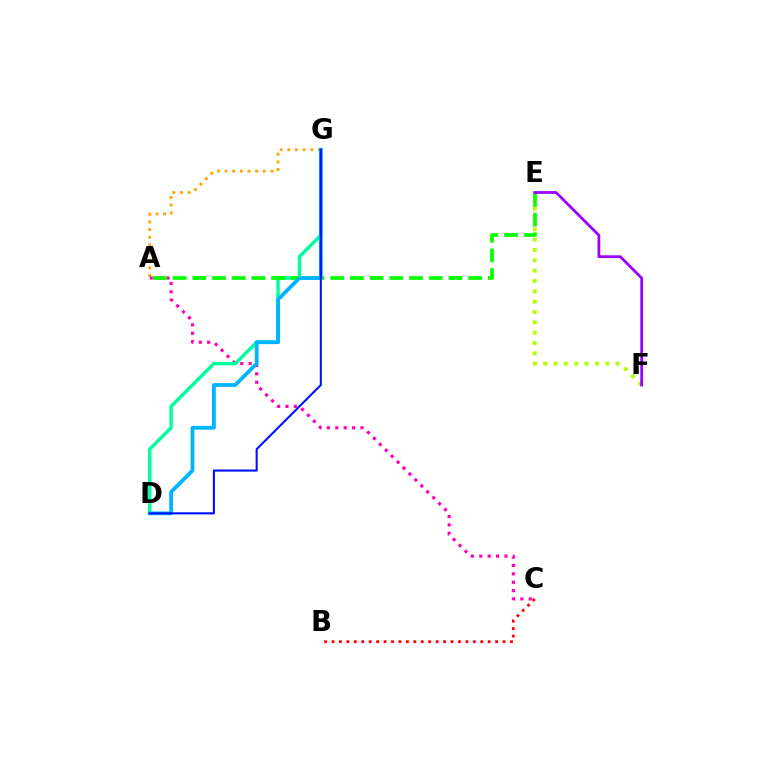{('A', 'G'): [{'color': '#ffa500', 'line_style': 'dotted', 'thickness': 2.08}], ('A', 'C'): [{'color': '#ff00bd', 'line_style': 'dotted', 'thickness': 2.28}], ('D', 'G'): [{'color': '#00ff9d', 'line_style': 'solid', 'thickness': 2.45}, {'color': '#00b5ff', 'line_style': 'solid', 'thickness': 2.73}, {'color': '#0010ff', 'line_style': 'solid', 'thickness': 1.51}], ('B', 'C'): [{'color': '#ff0000', 'line_style': 'dotted', 'thickness': 2.02}], ('E', 'F'): [{'color': '#b3ff00', 'line_style': 'dotted', 'thickness': 2.81}, {'color': '#9b00ff', 'line_style': 'solid', 'thickness': 2.0}], ('A', 'E'): [{'color': '#08ff00', 'line_style': 'dashed', 'thickness': 2.68}]}